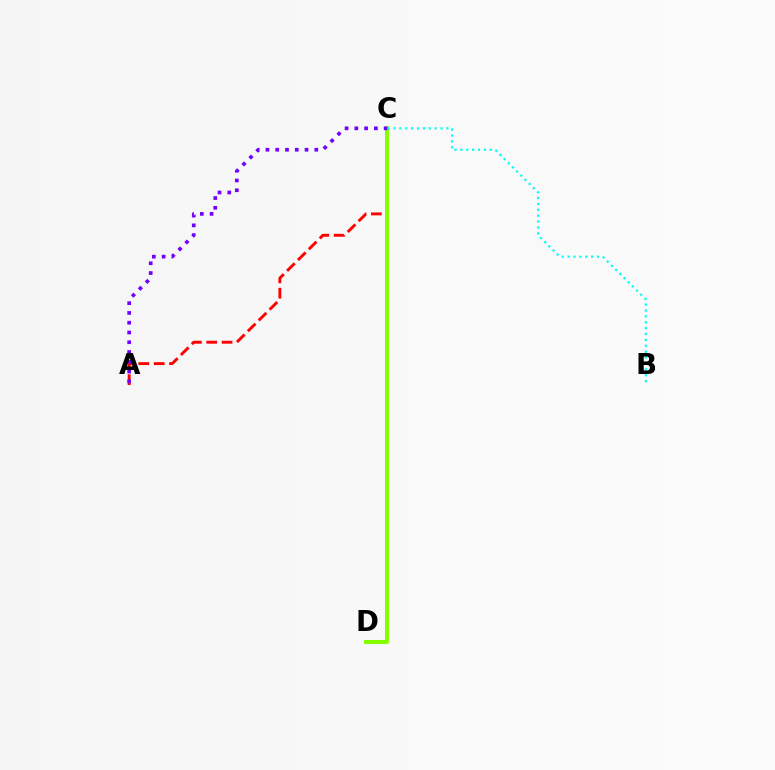{('A', 'C'): [{'color': '#ff0000', 'line_style': 'dashed', 'thickness': 2.08}, {'color': '#7200ff', 'line_style': 'dotted', 'thickness': 2.65}], ('C', 'D'): [{'color': '#84ff00', 'line_style': 'solid', 'thickness': 2.92}], ('B', 'C'): [{'color': '#00fff6', 'line_style': 'dotted', 'thickness': 1.6}]}